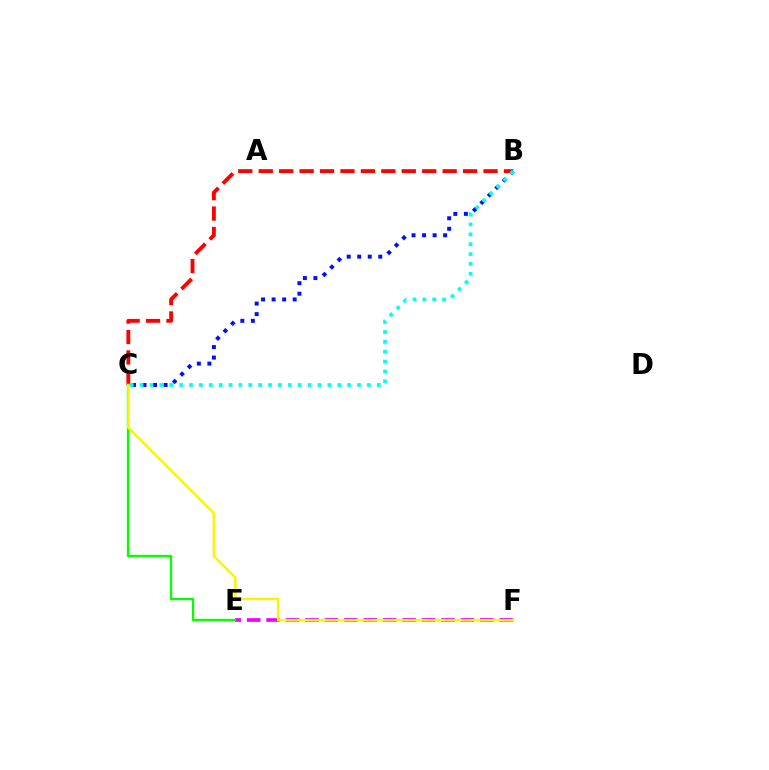{('E', 'F'): [{'color': '#ee00ff', 'line_style': 'dashed', 'thickness': 2.64}], ('B', 'C'): [{'color': '#ff0000', 'line_style': 'dashed', 'thickness': 2.78}, {'color': '#0010ff', 'line_style': 'dotted', 'thickness': 2.86}, {'color': '#00fff6', 'line_style': 'dotted', 'thickness': 2.69}], ('C', 'E'): [{'color': '#08ff00', 'line_style': 'solid', 'thickness': 1.69}], ('C', 'F'): [{'color': '#fcf500', 'line_style': 'solid', 'thickness': 1.76}]}